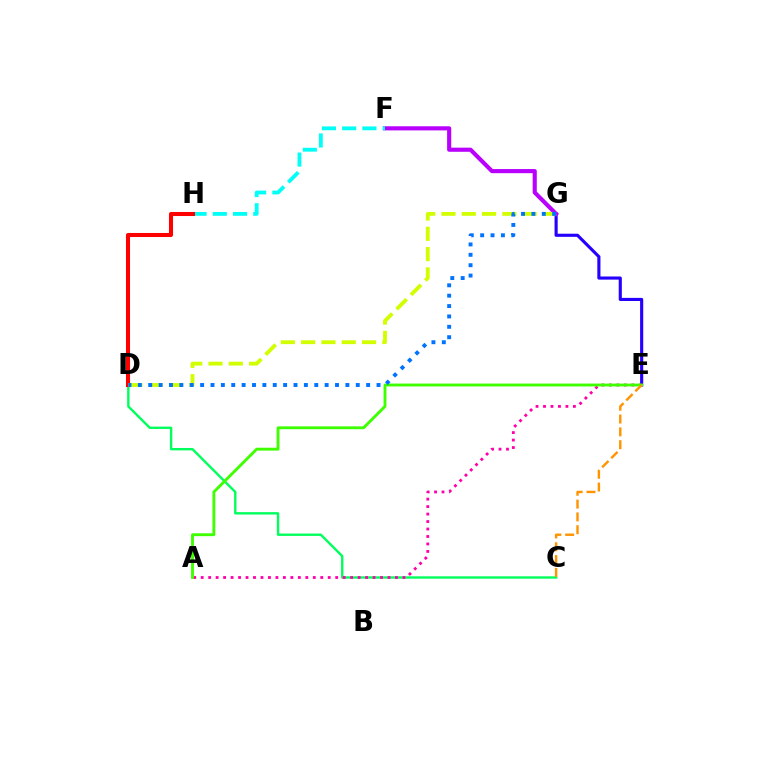{('C', 'D'): [{'color': '#00ff5c', 'line_style': 'solid', 'thickness': 1.72}], ('E', 'G'): [{'color': '#2500ff', 'line_style': 'solid', 'thickness': 2.25}], ('A', 'E'): [{'color': '#ff00ac', 'line_style': 'dotted', 'thickness': 2.03}, {'color': '#3dff00', 'line_style': 'solid', 'thickness': 2.06}], ('F', 'G'): [{'color': '#b900ff', 'line_style': 'solid', 'thickness': 2.97}], ('F', 'H'): [{'color': '#00fff6', 'line_style': 'dashed', 'thickness': 2.75}], ('D', 'H'): [{'color': '#ff0000', 'line_style': 'solid', 'thickness': 2.92}], ('D', 'G'): [{'color': '#d1ff00', 'line_style': 'dashed', 'thickness': 2.76}, {'color': '#0074ff', 'line_style': 'dotted', 'thickness': 2.82}], ('C', 'E'): [{'color': '#ff9400', 'line_style': 'dashed', 'thickness': 1.74}]}